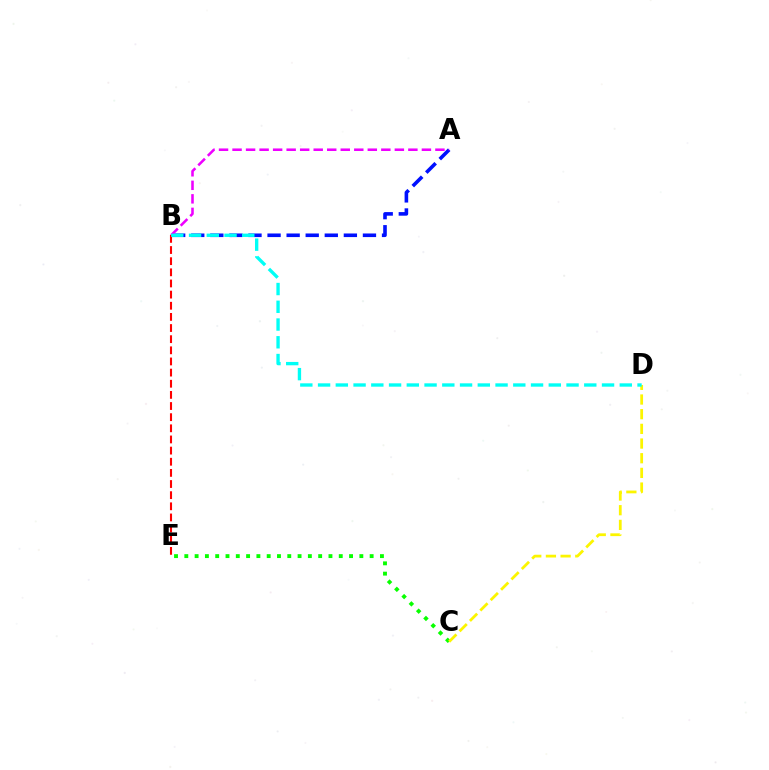{('C', 'E'): [{'color': '#08ff00', 'line_style': 'dotted', 'thickness': 2.8}], ('A', 'B'): [{'color': '#0010ff', 'line_style': 'dashed', 'thickness': 2.59}, {'color': '#ee00ff', 'line_style': 'dashed', 'thickness': 1.84}], ('C', 'D'): [{'color': '#fcf500', 'line_style': 'dashed', 'thickness': 1.99}], ('B', 'E'): [{'color': '#ff0000', 'line_style': 'dashed', 'thickness': 1.51}], ('B', 'D'): [{'color': '#00fff6', 'line_style': 'dashed', 'thickness': 2.41}]}